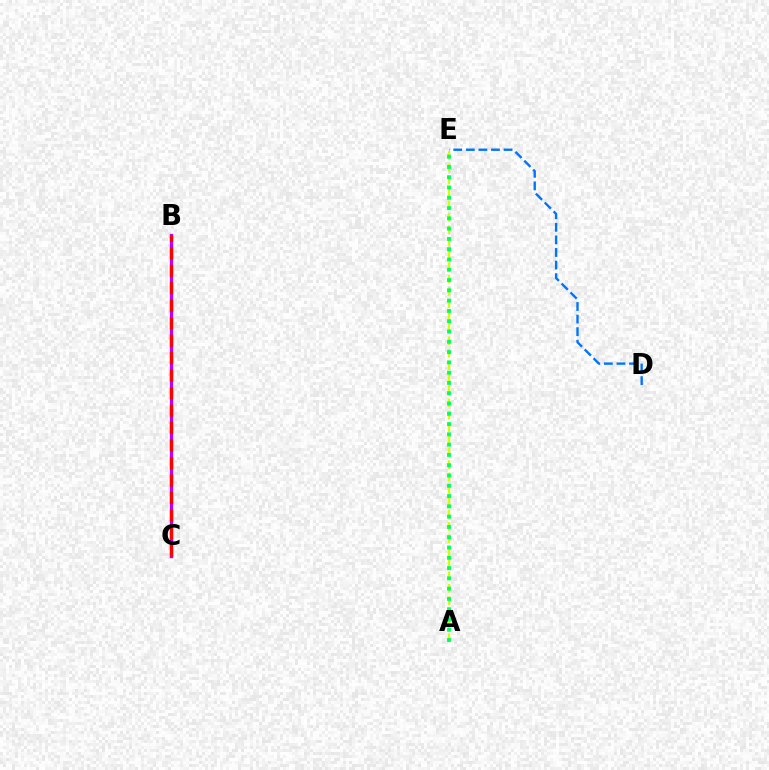{('A', 'E'): [{'color': '#d1ff00', 'line_style': 'dashed', 'thickness': 1.68}, {'color': '#00ff5c', 'line_style': 'dotted', 'thickness': 2.79}], ('B', 'C'): [{'color': '#b900ff', 'line_style': 'solid', 'thickness': 2.36}, {'color': '#ff0000', 'line_style': 'dashed', 'thickness': 2.37}], ('D', 'E'): [{'color': '#0074ff', 'line_style': 'dashed', 'thickness': 1.71}]}